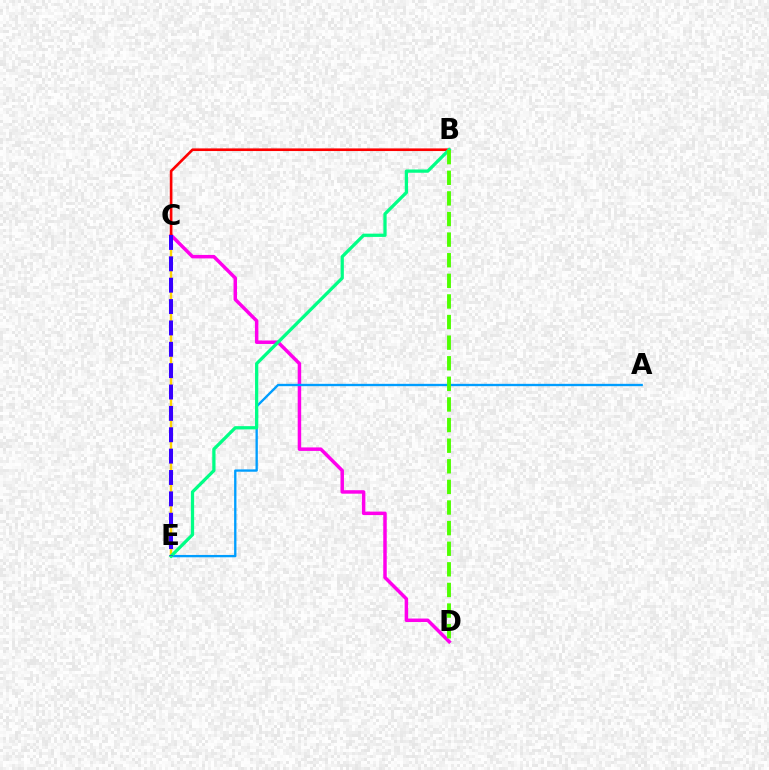{('C', 'D'): [{'color': '#ff00ed', 'line_style': 'solid', 'thickness': 2.51}], ('A', 'E'): [{'color': '#009eff', 'line_style': 'solid', 'thickness': 1.68}], ('C', 'E'): [{'color': '#ffd500', 'line_style': 'solid', 'thickness': 1.75}, {'color': '#3700ff', 'line_style': 'dashed', 'thickness': 2.9}], ('B', 'C'): [{'color': '#ff0000', 'line_style': 'solid', 'thickness': 1.9}], ('B', 'E'): [{'color': '#00ff86', 'line_style': 'solid', 'thickness': 2.35}], ('B', 'D'): [{'color': '#4fff00', 'line_style': 'dashed', 'thickness': 2.8}]}